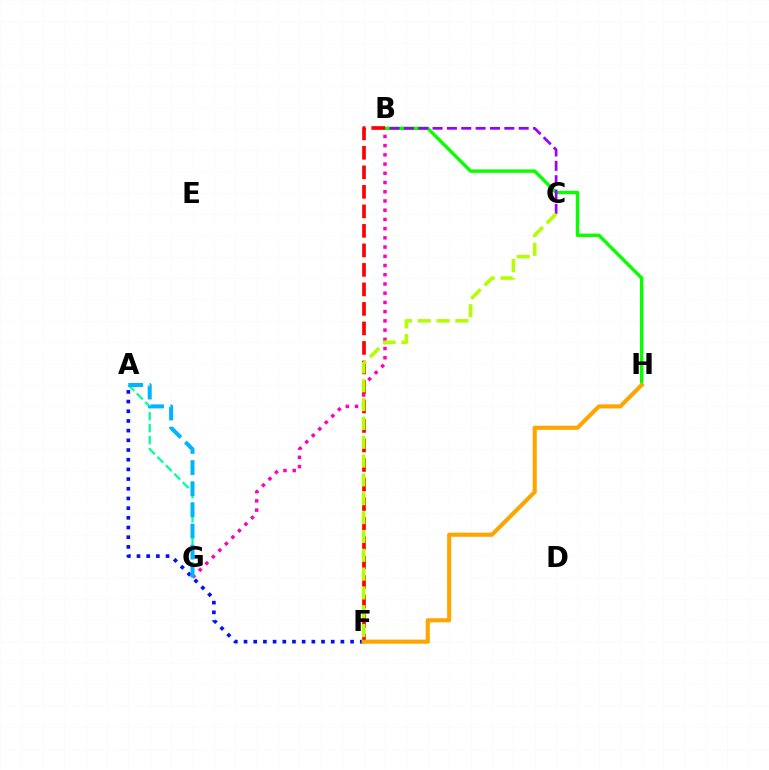{('B', 'G'): [{'color': '#ff00bd', 'line_style': 'dotted', 'thickness': 2.51}], ('B', 'H'): [{'color': '#08ff00', 'line_style': 'solid', 'thickness': 2.43}], ('B', 'F'): [{'color': '#ff0000', 'line_style': 'dashed', 'thickness': 2.65}], ('A', 'G'): [{'color': '#00ff9d', 'line_style': 'dashed', 'thickness': 1.63}, {'color': '#00b5ff', 'line_style': 'dashed', 'thickness': 2.87}], ('B', 'C'): [{'color': '#9b00ff', 'line_style': 'dashed', 'thickness': 1.95}], ('C', 'F'): [{'color': '#b3ff00', 'line_style': 'dashed', 'thickness': 2.56}], ('A', 'F'): [{'color': '#0010ff', 'line_style': 'dotted', 'thickness': 2.63}], ('F', 'H'): [{'color': '#ffa500', 'line_style': 'solid', 'thickness': 2.96}]}